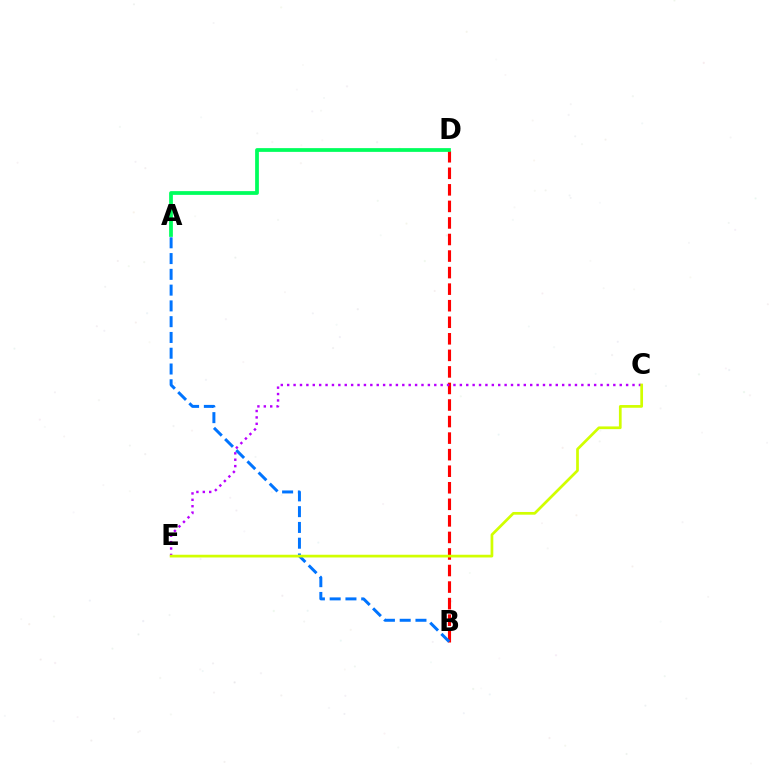{('B', 'D'): [{'color': '#ff0000', 'line_style': 'dashed', 'thickness': 2.25}], ('C', 'E'): [{'color': '#b900ff', 'line_style': 'dotted', 'thickness': 1.74}, {'color': '#d1ff00', 'line_style': 'solid', 'thickness': 1.96}], ('A', 'B'): [{'color': '#0074ff', 'line_style': 'dashed', 'thickness': 2.14}], ('A', 'D'): [{'color': '#00ff5c', 'line_style': 'solid', 'thickness': 2.7}]}